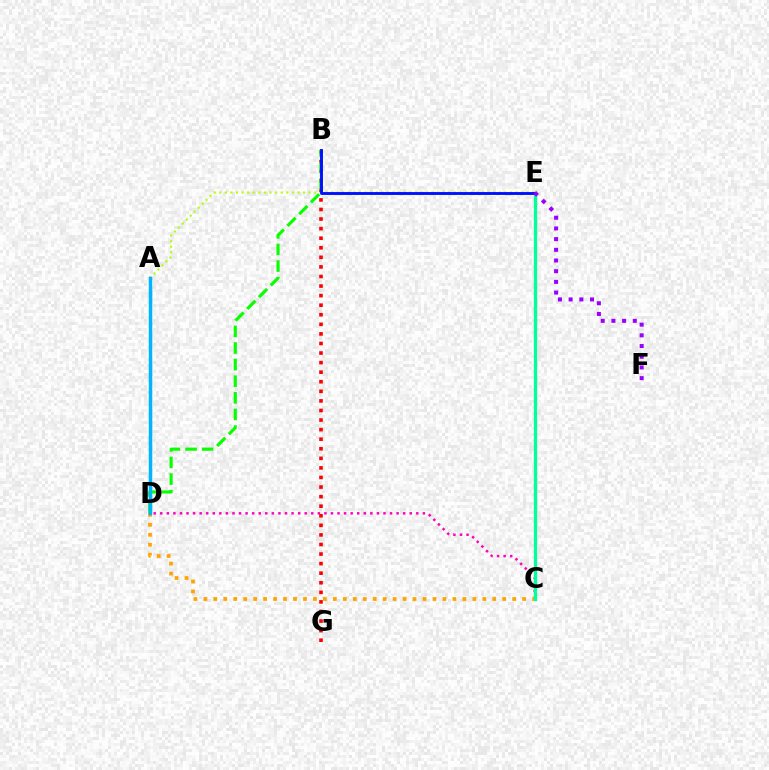{('C', 'D'): [{'color': '#ff00bd', 'line_style': 'dotted', 'thickness': 1.78}, {'color': '#ffa500', 'line_style': 'dotted', 'thickness': 2.71}], ('C', 'E'): [{'color': '#00ff9d', 'line_style': 'solid', 'thickness': 2.37}], ('B', 'G'): [{'color': '#ff0000', 'line_style': 'dotted', 'thickness': 2.6}], ('A', 'E'): [{'color': '#b3ff00', 'line_style': 'dotted', 'thickness': 1.52}], ('B', 'D'): [{'color': '#08ff00', 'line_style': 'dashed', 'thickness': 2.26}], ('A', 'D'): [{'color': '#00b5ff', 'line_style': 'solid', 'thickness': 2.5}], ('B', 'E'): [{'color': '#0010ff', 'line_style': 'solid', 'thickness': 2.07}], ('E', 'F'): [{'color': '#9b00ff', 'line_style': 'dotted', 'thickness': 2.91}]}